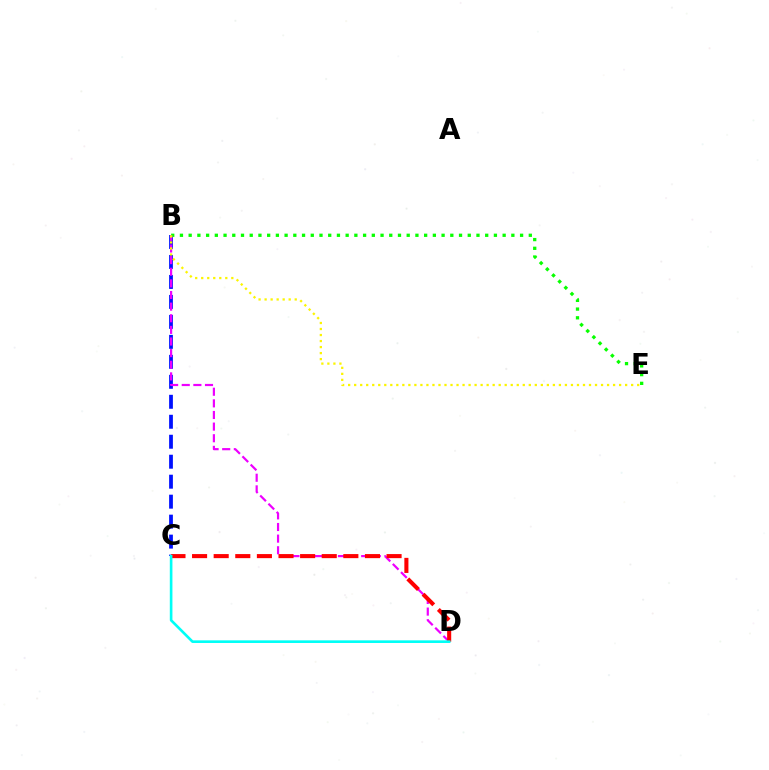{('B', 'C'): [{'color': '#0010ff', 'line_style': 'dashed', 'thickness': 2.71}], ('B', 'E'): [{'color': '#08ff00', 'line_style': 'dotted', 'thickness': 2.37}, {'color': '#fcf500', 'line_style': 'dotted', 'thickness': 1.64}], ('B', 'D'): [{'color': '#ee00ff', 'line_style': 'dashed', 'thickness': 1.58}], ('C', 'D'): [{'color': '#ff0000', 'line_style': 'dashed', 'thickness': 2.94}, {'color': '#00fff6', 'line_style': 'solid', 'thickness': 1.9}]}